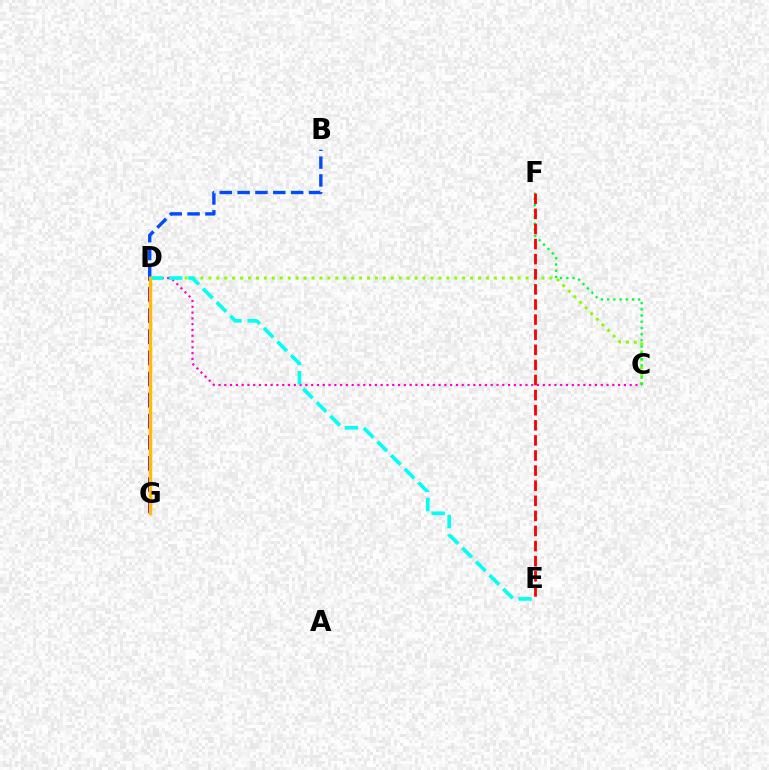{('C', 'D'): [{'color': '#84ff00', 'line_style': 'dotted', 'thickness': 2.15}, {'color': '#ff00cf', 'line_style': 'dotted', 'thickness': 1.57}], ('B', 'D'): [{'color': '#004bff', 'line_style': 'dashed', 'thickness': 2.43}], ('D', 'E'): [{'color': '#00fff6', 'line_style': 'dashed', 'thickness': 2.62}], ('C', 'F'): [{'color': '#00ff39', 'line_style': 'dotted', 'thickness': 1.69}], ('E', 'F'): [{'color': '#ff0000', 'line_style': 'dashed', 'thickness': 2.05}], ('D', 'G'): [{'color': '#7200ff', 'line_style': 'dashed', 'thickness': 2.87}, {'color': '#ffbd00', 'line_style': 'solid', 'thickness': 2.48}]}